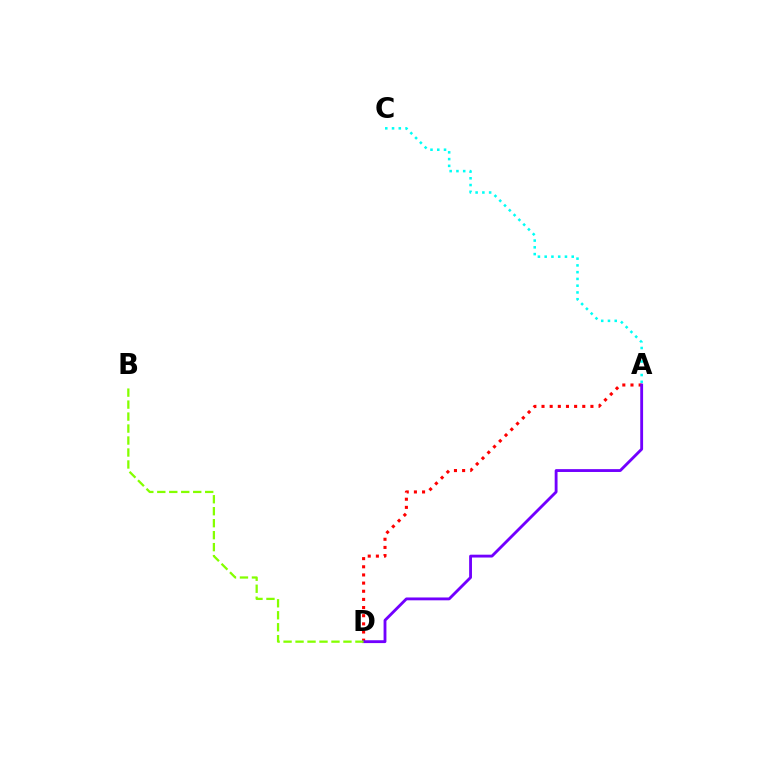{('A', 'D'): [{'color': '#ff0000', 'line_style': 'dotted', 'thickness': 2.21}, {'color': '#7200ff', 'line_style': 'solid', 'thickness': 2.05}], ('A', 'C'): [{'color': '#00fff6', 'line_style': 'dotted', 'thickness': 1.84}], ('B', 'D'): [{'color': '#84ff00', 'line_style': 'dashed', 'thickness': 1.63}]}